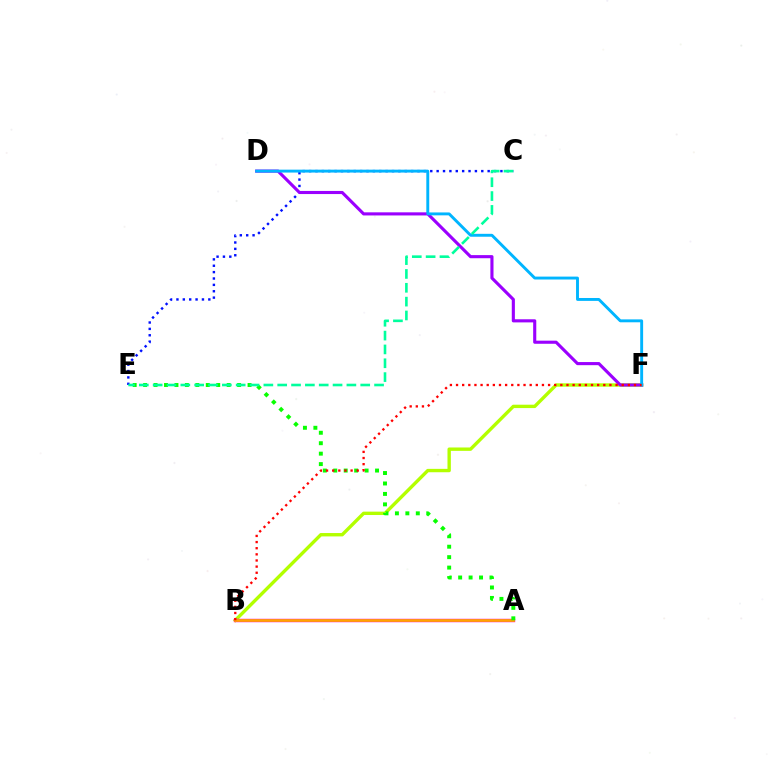{('B', 'F'): [{'color': '#b3ff00', 'line_style': 'solid', 'thickness': 2.43}, {'color': '#ff0000', 'line_style': 'dotted', 'thickness': 1.67}], ('C', 'E'): [{'color': '#0010ff', 'line_style': 'dotted', 'thickness': 1.73}, {'color': '#00ff9d', 'line_style': 'dashed', 'thickness': 1.88}], ('D', 'F'): [{'color': '#9b00ff', 'line_style': 'solid', 'thickness': 2.24}, {'color': '#00b5ff', 'line_style': 'solid', 'thickness': 2.09}], ('A', 'B'): [{'color': '#ff00bd', 'line_style': 'solid', 'thickness': 2.46}, {'color': '#ffa500', 'line_style': 'solid', 'thickness': 1.95}], ('A', 'E'): [{'color': '#08ff00', 'line_style': 'dotted', 'thickness': 2.84}]}